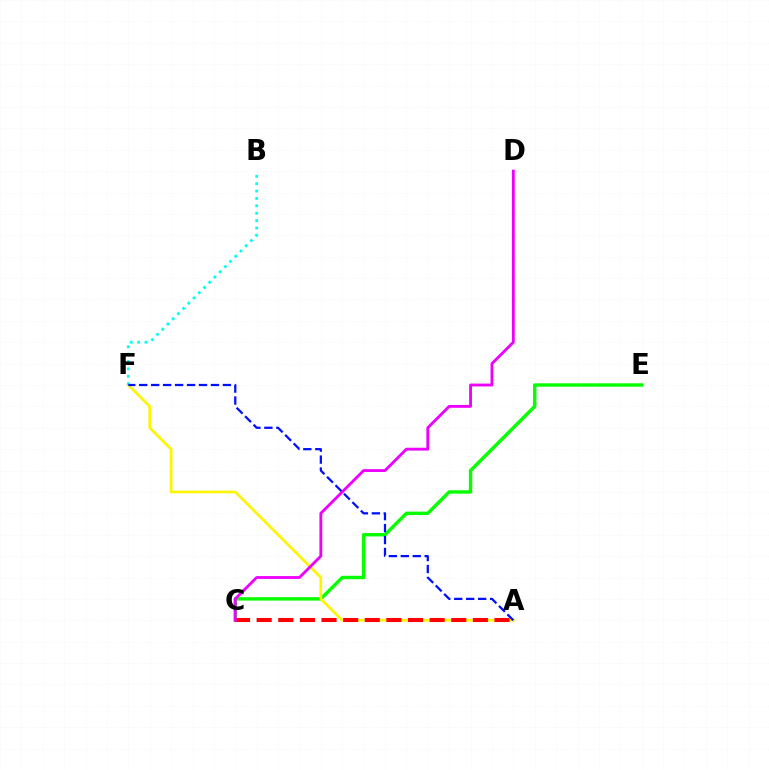{('C', 'E'): [{'color': '#08ff00', 'line_style': 'solid', 'thickness': 2.46}], ('A', 'F'): [{'color': '#fcf500', 'line_style': 'solid', 'thickness': 1.93}, {'color': '#0010ff', 'line_style': 'dashed', 'thickness': 1.62}], ('B', 'F'): [{'color': '#00fff6', 'line_style': 'dotted', 'thickness': 2.0}], ('A', 'C'): [{'color': '#ff0000', 'line_style': 'dashed', 'thickness': 2.94}], ('C', 'D'): [{'color': '#ee00ff', 'line_style': 'solid', 'thickness': 2.05}]}